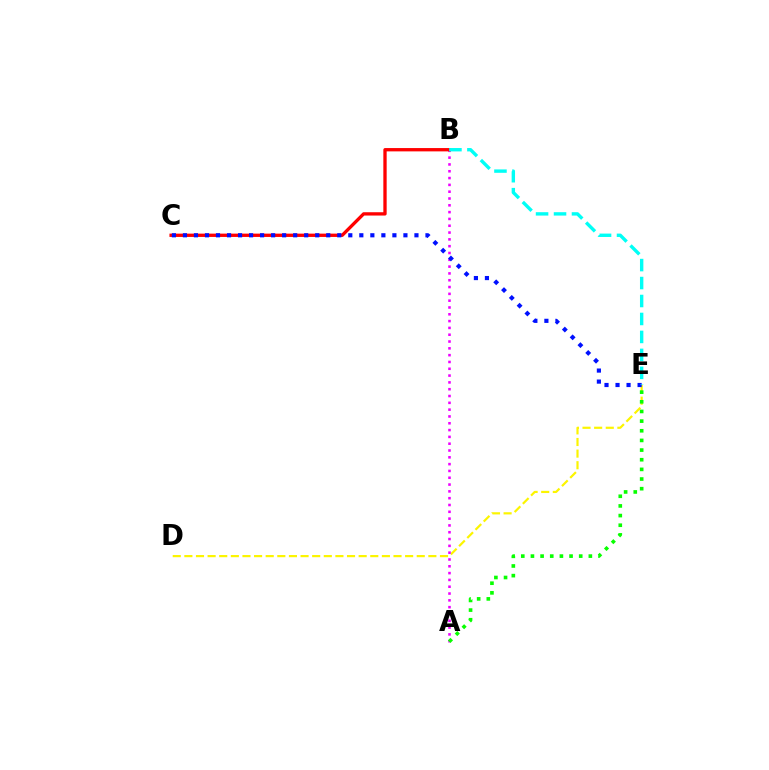{('D', 'E'): [{'color': '#fcf500', 'line_style': 'dashed', 'thickness': 1.58}], ('A', 'B'): [{'color': '#ee00ff', 'line_style': 'dotted', 'thickness': 1.85}], ('A', 'E'): [{'color': '#08ff00', 'line_style': 'dotted', 'thickness': 2.62}], ('B', 'C'): [{'color': '#ff0000', 'line_style': 'solid', 'thickness': 2.39}], ('C', 'E'): [{'color': '#0010ff', 'line_style': 'dotted', 'thickness': 3.0}], ('B', 'E'): [{'color': '#00fff6', 'line_style': 'dashed', 'thickness': 2.44}]}